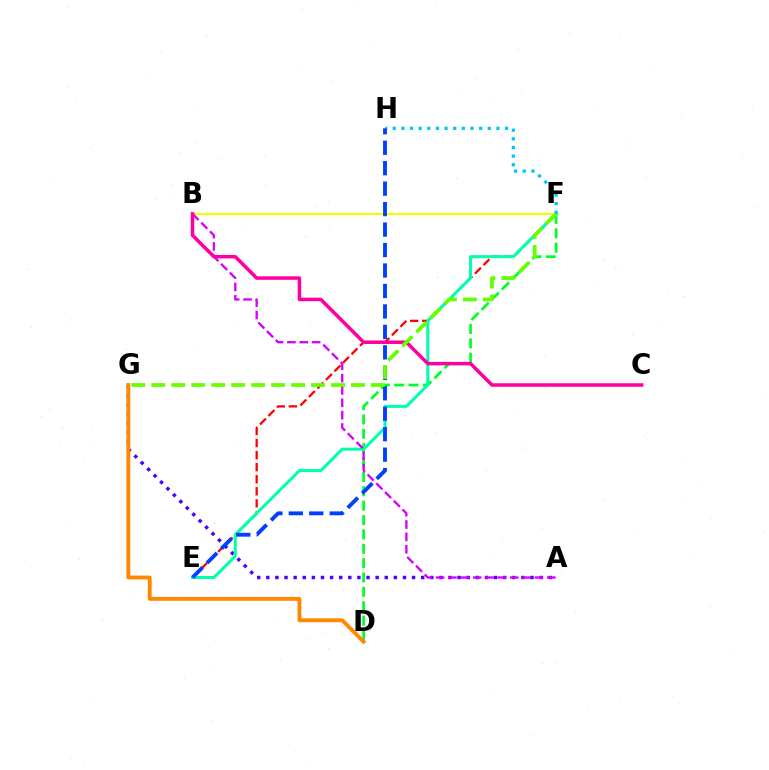{('B', 'F'): [{'color': '#eeff00', 'line_style': 'solid', 'thickness': 1.52}], ('E', 'F'): [{'color': '#ff0000', 'line_style': 'dashed', 'thickness': 1.64}, {'color': '#00ffaf', 'line_style': 'solid', 'thickness': 2.18}], ('A', 'G'): [{'color': '#4f00ff', 'line_style': 'dotted', 'thickness': 2.48}], ('D', 'F'): [{'color': '#00ff27', 'line_style': 'dashed', 'thickness': 1.95}], ('F', 'H'): [{'color': '#00c7ff', 'line_style': 'dotted', 'thickness': 2.35}], ('A', 'B'): [{'color': '#d600ff', 'line_style': 'dashed', 'thickness': 1.68}], ('E', 'H'): [{'color': '#003fff', 'line_style': 'dashed', 'thickness': 2.78}], ('B', 'C'): [{'color': '#ff00a0', 'line_style': 'solid', 'thickness': 2.53}], ('F', 'G'): [{'color': '#66ff00', 'line_style': 'dashed', 'thickness': 2.71}], ('D', 'G'): [{'color': '#ff8800', 'line_style': 'solid', 'thickness': 2.79}]}